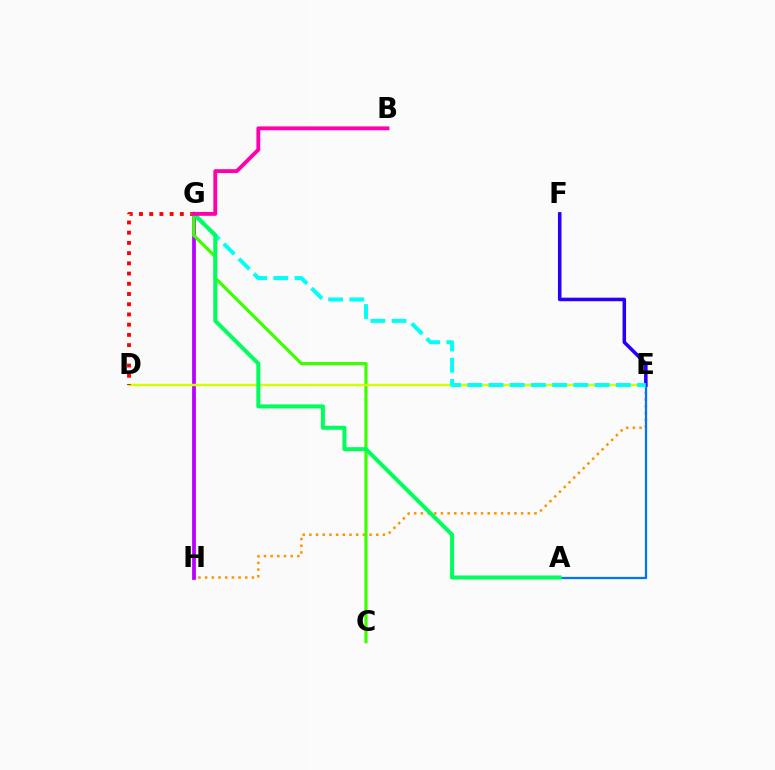{('E', 'H'): [{'color': '#ff9400', 'line_style': 'dotted', 'thickness': 1.82}], ('G', 'H'): [{'color': '#b900ff', 'line_style': 'solid', 'thickness': 2.7}], ('C', 'G'): [{'color': '#3dff00', 'line_style': 'solid', 'thickness': 2.3}], ('A', 'E'): [{'color': '#0074ff', 'line_style': 'solid', 'thickness': 1.62}], ('D', 'E'): [{'color': '#d1ff00', 'line_style': 'solid', 'thickness': 1.78}], ('D', 'G'): [{'color': '#ff0000', 'line_style': 'dotted', 'thickness': 2.78}], ('E', 'F'): [{'color': '#2500ff', 'line_style': 'solid', 'thickness': 2.55}], ('E', 'G'): [{'color': '#00fff6', 'line_style': 'dashed', 'thickness': 2.88}], ('A', 'G'): [{'color': '#00ff5c', 'line_style': 'solid', 'thickness': 2.89}], ('B', 'G'): [{'color': '#ff00ac', 'line_style': 'solid', 'thickness': 2.77}]}